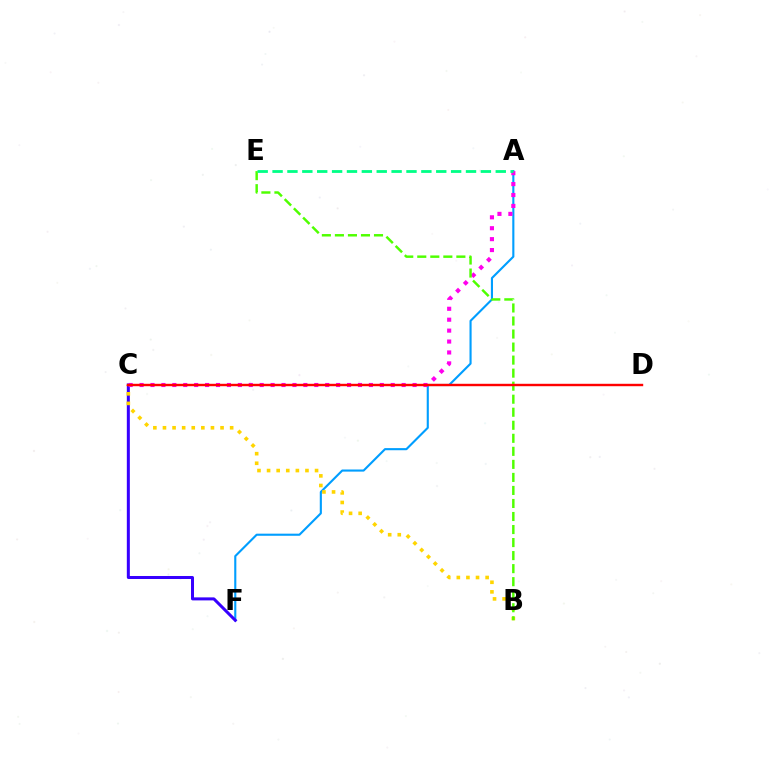{('A', 'F'): [{'color': '#009eff', 'line_style': 'solid', 'thickness': 1.52}], ('C', 'F'): [{'color': '#3700ff', 'line_style': 'solid', 'thickness': 2.17}], ('B', 'C'): [{'color': '#ffd500', 'line_style': 'dotted', 'thickness': 2.61}], ('A', 'C'): [{'color': '#ff00ed', 'line_style': 'dotted', 'thickness': 2.97}], ('B', 'E'): [{'color': '#4fff00', 'line_style': 'dashed', 'thickness': 1.77}], ('C', 'D'): [{'color': '#ff0000', 'line_style': 'solid', 'thickness': 1.74}], ('A', 'E'): [{'color': '#00ff86', 'line_style': 'dashed', 'thickness': 2.02}]}